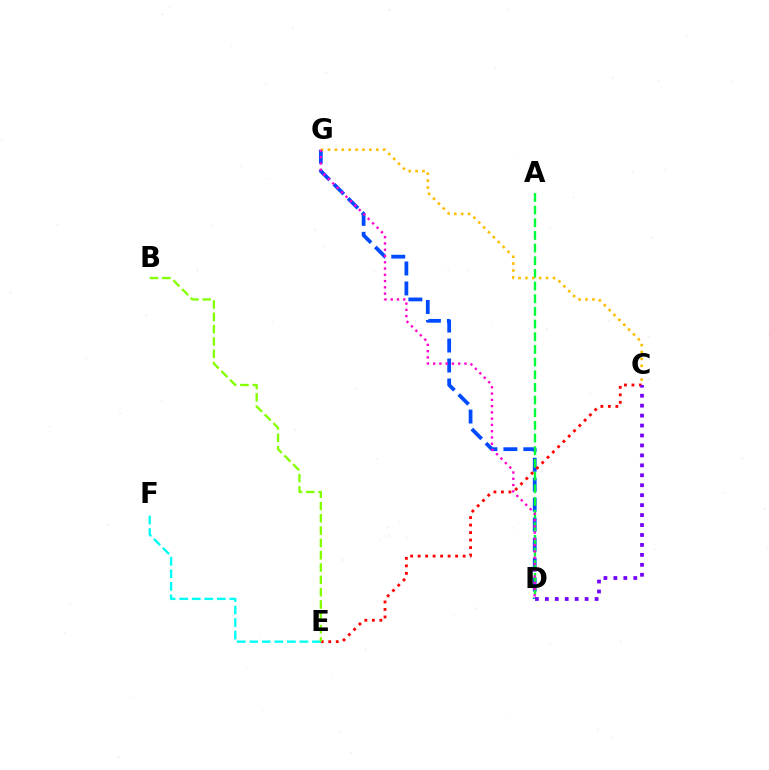{('D', 'G'): [{'color': '#004bff', 'line_style': 'dashed', 'thickness': 2.71}, {'color': '#ff00cf', 'line_style': 'dotted', 'thickness': 1.7}], ('A', 'D'): [{'color': '#00ff39', 'line_style': 'dashed', 'thickness': 1.72}], ('C', 'E'): [{'color': '#ff0000', 'line_style': 'dotted', 'thickness': 2.04}], ('C', 'G'): [{'color': '#ffbd00', 'line_style': 'dotted', 'thickness': 1.87}], ('E', 'F'): [{'color': '#00fff6', 'line_style': 'dashed', 'thickness': 1.7}], ('B', 'E'): [{'color': '#84ff00', 'line_style': 'dashed', 'thickness': 1.67}], ('C', 'D'): [{'color': '#7200ff', 'line_style': 'dotted', 'thickness': 2.7}]}